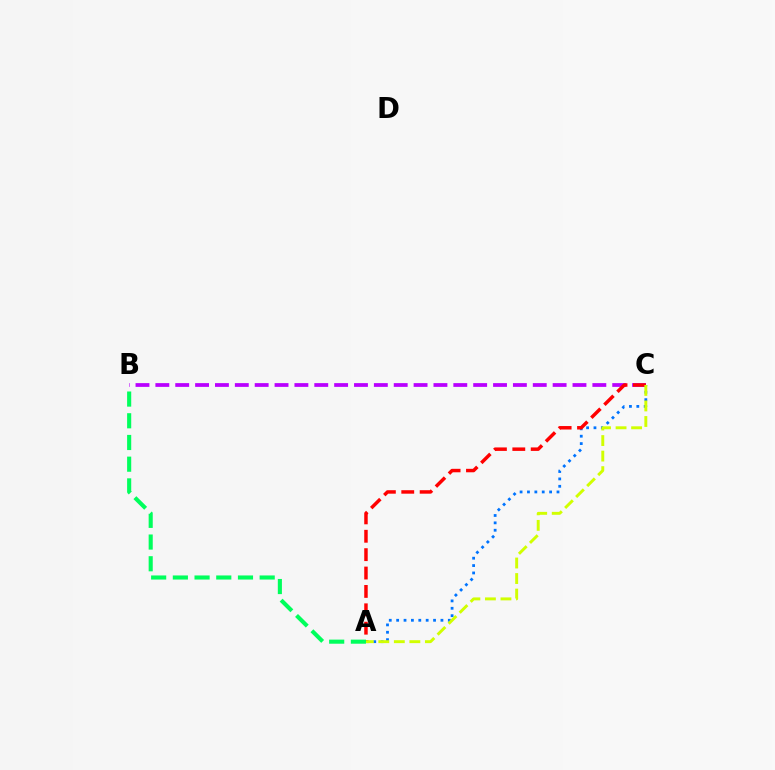{('A', 'C'): [{'color': '#0074ff', 'line_style': 'dotted', 'thickness': 2.01}, {'color': '#ff0000', 'line_style': 'dashed', 'thickness': 2.5}, {'color': '#d1ff00', 'line_style': 'dashed', 'thickness': 2.11}], ('B', 'C'): [{'color': '#b900ff', 'line_style': 'dashed', 'thickness': 2.7}], ('A', 'B'): [{'color': '#00ff5c', 'line_style': 'dashed', 'thickness': 2.95}]}